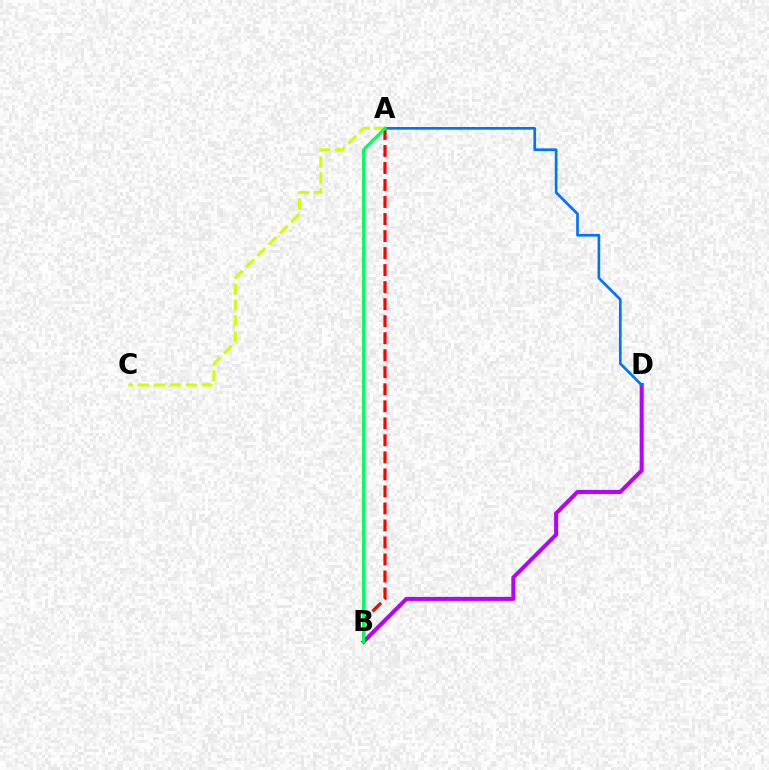{('A', 'B'): [{'color': '#ff0000', 'line_style': 'dashed', 'thickness': 2.31}, {'color': '#00ff5c', 'line_style': 'solid', 'thickness': 2.25}], ('B', 'D'): [{'color': '#b900ff', 'line_style': 'solid', 'thickness': 2.91}], ('A', 'D'): [{'color': '#0074ff', 'line_style': 'solid', 'thickness': 1.94}], ('A', 'C'): [{'color': '#d1ff00', 'line_style': 'dashed', 'thickness': 2.16}]}